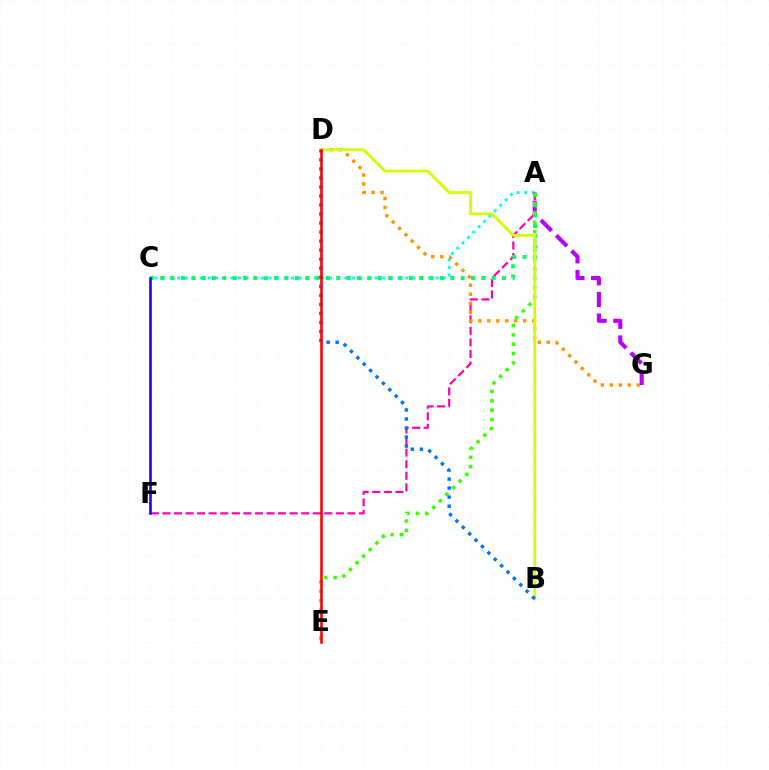{('A', 'C'): [{'color': '#00fff6', 'line_style': 'dotted', 'thickness': 2.06}, {'color': '#00ff5c', 'line_style': 'dotted', 'thickness': 2.82}], ('A', 'F'): [{'color': '#ff00ac', 'line_style': 'dashed', 'thickness': 1.57}], ('A', 'G'): [{'color': '#b900ff', 'line_style': 'dashed', 'thickness': 2.94}], ('D', 'G'): [{'color': '#ff9400', 'line_style': 'dotted', 'thickness': 2.44}], ('A', 'E'): [{'color': '#3dff00', 'line_style': 'dotted', 'thickness': 2.54}], ('C', 'F'): [{'color': '#2500ff', 'line_style': 'solid', 'thickness': 1.88}], ('B', 'D'): [{'color': '#d1ff00', 'line_style': 'solid', 'thickness': 2.03}, {'color': '#0074ff', 'line_style': 'dotted', 'thickness': 2.45}], ('D', 'E'): [{'color': '#ff0000', 'line_style': 'solid', 'thickness': 1.85}]}